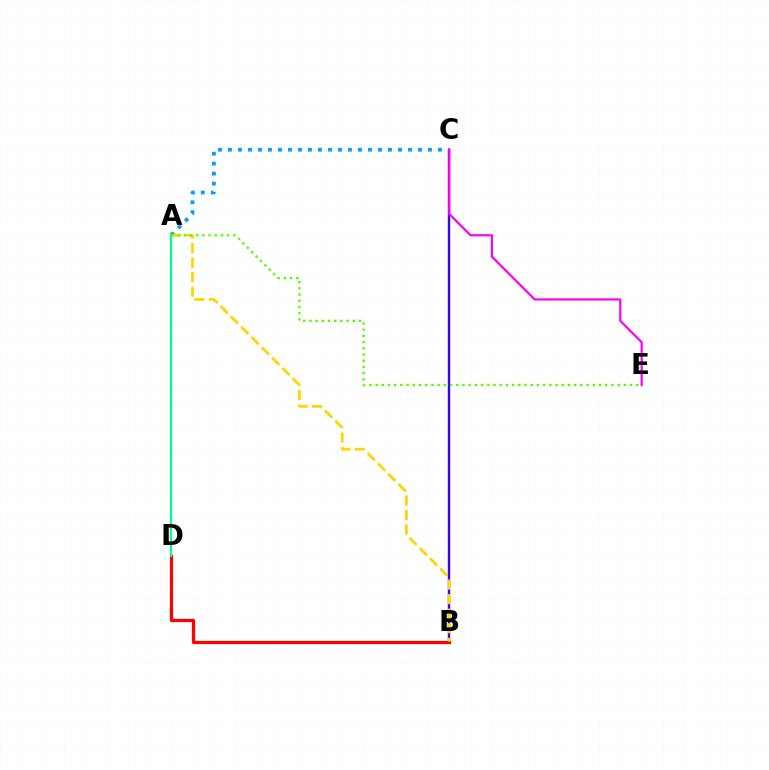{('B', 'C'): [{'color': '#3700ff', 'line_style': 'solid', 'thickness': 1.72}], ('B', 'D'): [{'color': '#ff0000', 'line_style': 'solid', 'thickness': 2.33}], ('A', 'C'): [{'color': '#009eff', 'line_style': 'dotted', 'thickness': 2.72}], ('A', 'B'): [{'color': '#ffd500', 'line_style': 'dashed', 'thickness': 1.98}], ('A', 'D'): [{'color': '#00ff86', 'line_style': 'solid', 'thickness': 1.57}], ('A', 'E'): [{'color': '#4fff00', 'line_style': 'dotted', 'thickness': 1.69}], ('C', 'E'): [{'color': '#ff00ed', 'line_style': 'solid', 'thickness': 1.57}]}